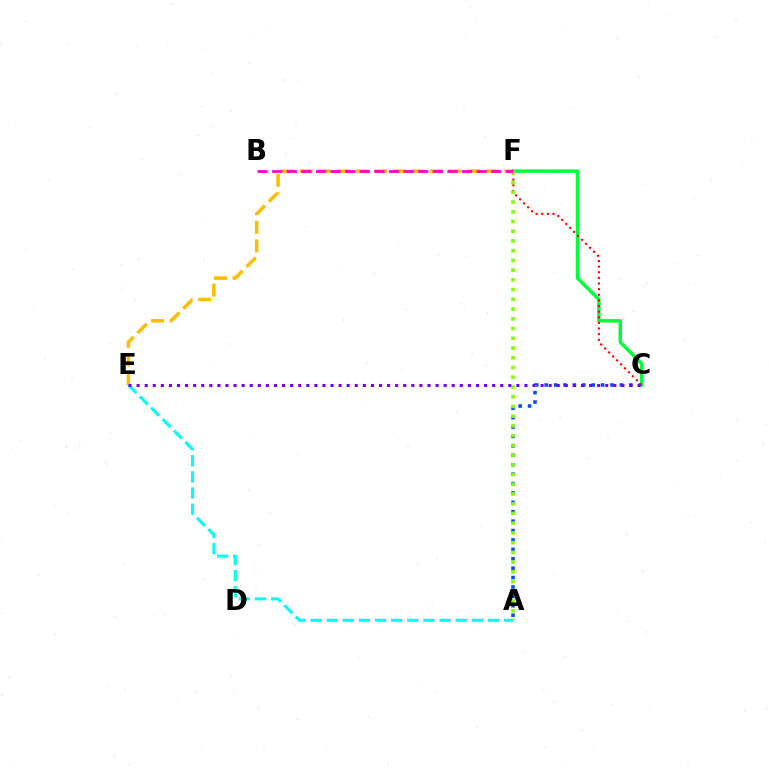{('E', 'F'): [{'color': '#ffbd00', 'line_style': 'dashed', 'thickness': 2.53}], ('A', 'C'): [{'color': '#004bff', 'line_style': 'dotted', 'thickness': 2.56}], ('C', 'F'): [{'color': '#00ff39', 'line_style': 'solid', 'thickness': 2.48}, {'color': '#ff0000', 'line_style': 'dotted', 'thickness': 1.53}], ('A', 'E'): [{'color': '#00fff6', 'line_style': 'dashed', 'thickness': 2.19}], ('A', 'F'): [{'color': '#84ff00', 'line_style': 'dotted', 'thickness': 2.64}], ('B', 'F'): [{'color': '#ff00cf', 'line_style': 'dashed', 'thickness': 1.98}], ('C', 'E'): [{'color': '#7200ff', 'line_style': 'dotted', 'thickness': 2.2}]}